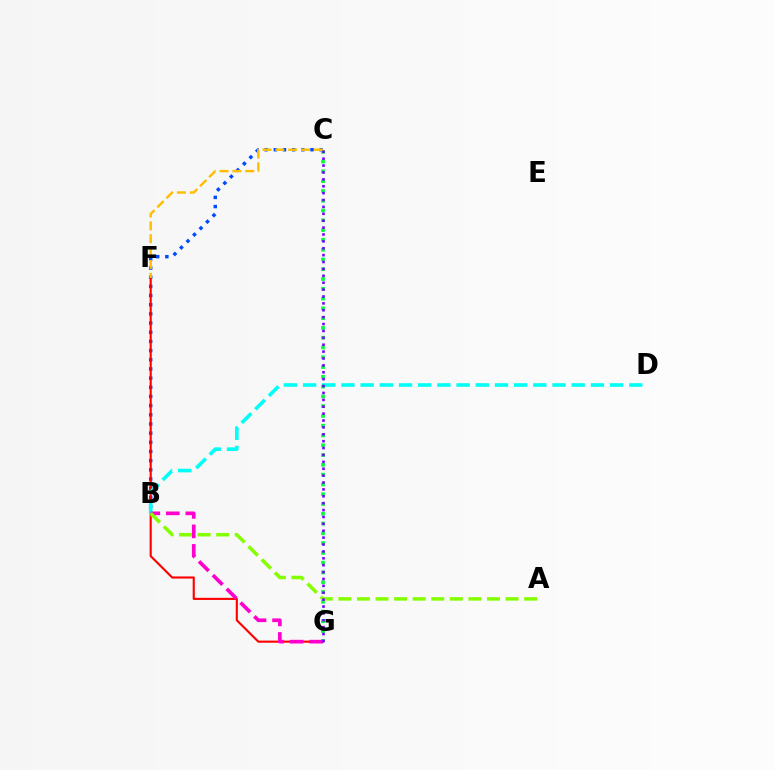{('B', 'C'): [{'color': '#004bff', 'line_style': 'dotted', 'thickness': 2.49}], ('F', 'G'): [{'color': '#ff0000', 'line_style': 'solid', 'thickness': 1.53}], ('B', 'D'): [{'color': '#00fff6', 'line_style': 'dashed', 'thickness': 2.61}], ('C', 'G'): [{'color': '#00ff39', 'line_style': 'dotted', 'thickness': 2.66}, {'color': '#7200ff', 'line_style': 'dotted', 'thickness': 1.87}], ('B', 'G'): [{'color': '#ff00cf', 'line_style': 'dashed', 'thickness': 2.65}], ('A', 'B'): [{'color': '#84ff00', 'line_style': 'dashed', 'thickness': 2.52}], ('C', 'F'): [{'color': '#ffbd00', 'line_style': 'dashed', 'thickness': 1.75}]}